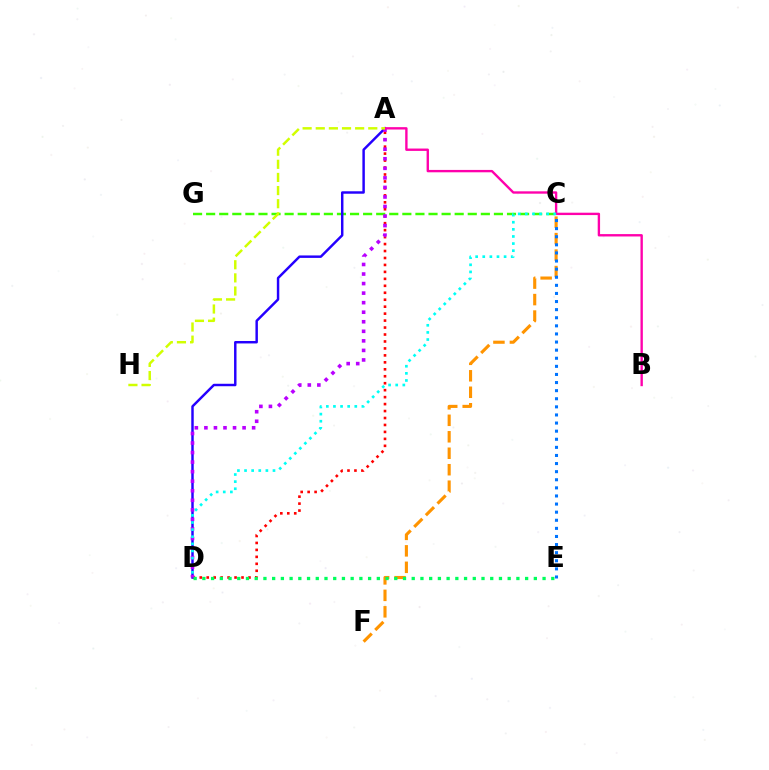{('A', 'D'): [{'color': '#ff0000', 'line_style': 'dotted', 'thickness': 1.89}, {'color': '#2500ff', 'line_style': 'solid', 'thickness': 1.77}, {'color': '#b900ff', 'line_style': 'dotted', 'thickness': 2.59}], ('C', 'G'): [{'color': '#3dff00', 'line_style': 'dashed', 'thickness': 1.78}], ('C', 'F'): [{'color': '#ff9400', 'line_style': 'dashed', 'thickness': 2.24}], ('A', 'B'): [{'color': '#ff00ac', 'line_style': 'solid', 'thickness': 1.71}], ('C', 'D'): [{'color': '#00fff6', 'line_style': 'dotted', 'thickness': 1.93}], ('D', 'E'): [{'color': '#00ff5c', 'line_style': 'dotted', 'thickness': 2.37}], ('C', 'E'): [{'color': '#0074ff', 'line_style': 'dotted', 'thickness': 2.2}], ('A', 'H'): [{'color': '#d1ff00', 'line_style': 'dashed', 'thickness': 1.78}]}